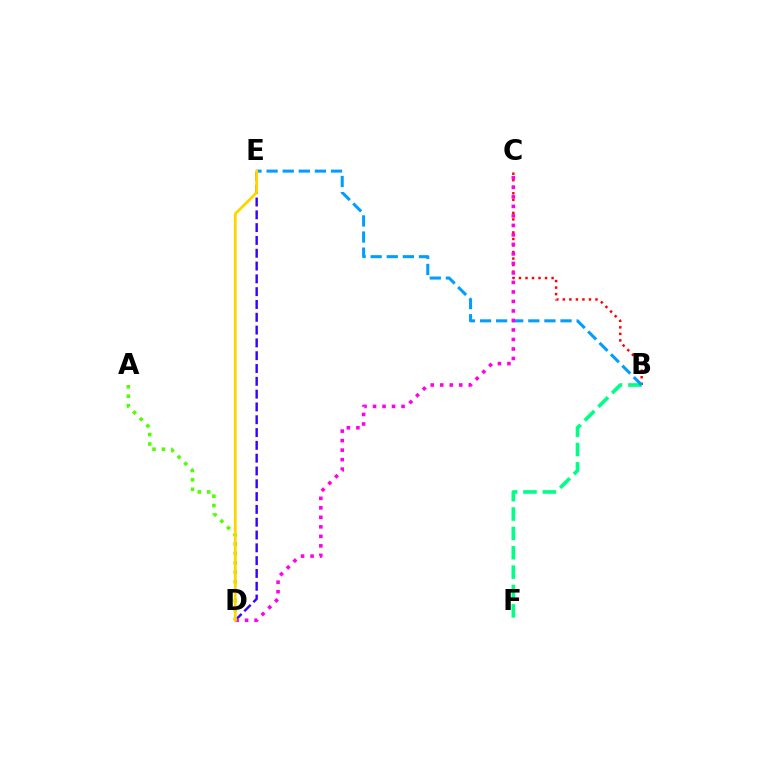{('B', 'C'): [{'color': '#ff0000', 'line_style': 'dotted', 'thickness': 1.77}], ('D', 'E'): [{'color': '#3700ff', 'line_style': 'dashed', 'thickness': 1.74}, {'color': '#ffd500', 'line_style': 'solid', 'thickness': 2.03}], ('B', 'F'): [{'color': '#00ff86', 'line_style': 'dashed', 'thickness': 2.63}], ('B', 'E'): [{'color': '#009eff', 'line_style': 'dashed', 'thickness': 2.19}], ('C', 'D'): [{'color': '#ff00ed', 'line_style': 'dotted', 'thickness': 2.58}], ('A', 'D'): [{'color': '#4fff00', 'line_style': 'dotted', 'thickness': 2.56}]}